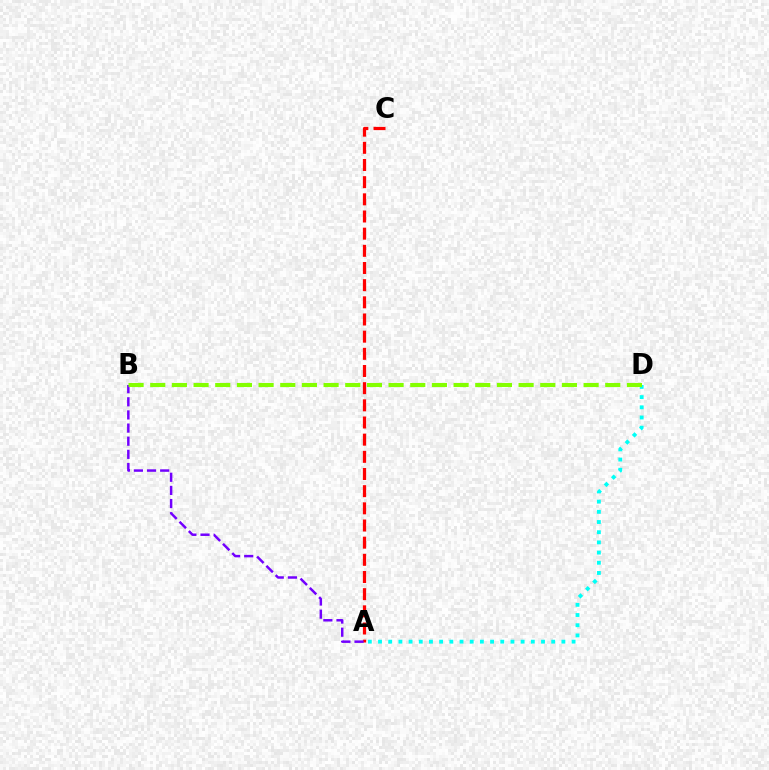{('A', 'C'): [{'color': '#ff0000', 'line_style': 'dashed', 'thickness': 2.33}], ('A', 'B'): [{'color': '#7200ff', 'line_style': 'dashed', 'thickness': 1.78}], ('A', 'D'): [{'color': '#00fff6', 'line_style': 'dotted', 'thickness': 2.77}], ('B', 'D'): [{'color': '#84ff00', 'line_style': 'dashed', 'thickness': 2.94}]}